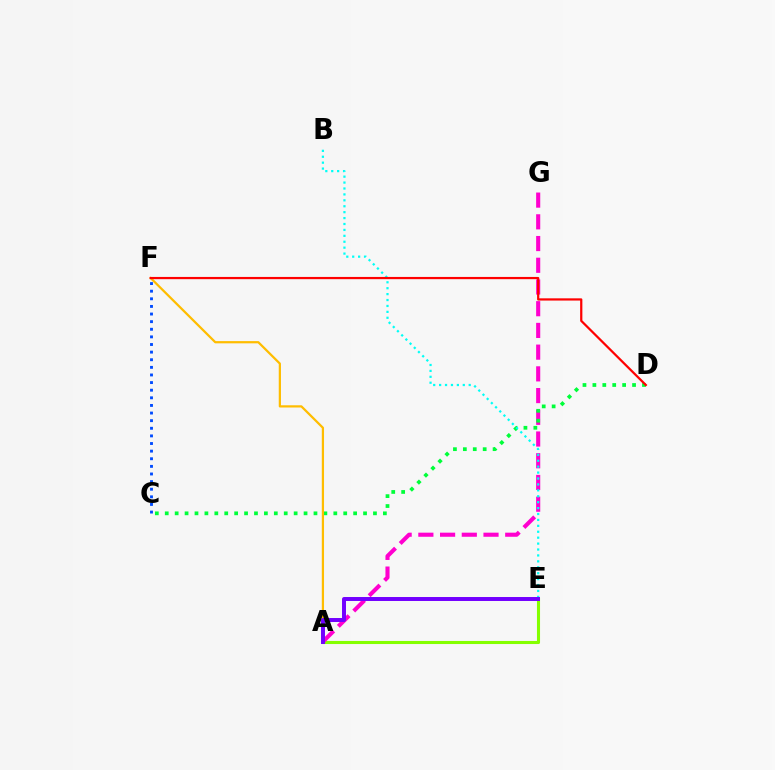{('A', 'E'): [{'color': '#84ff00', 'line_style': 'solid', 'thickness': 2.22}, {'color': '#7200ff', 'line_style': 'solid', 'thickness': 2.85}], ('A', 'G'): [{'color': '#ff00cf', 'line_style': 'dashed', 'thickness': 2.95}], ('C', 'D'): [{'color': '#00ff39', 'line_style': 'dotted', 'thickness': 2.69}], ('A', 'F'): [{'color': '#ffbd00', 'line_style': 'solid', 'thickness': 1.6}], ('B', 'E'): [{'color': '#00fff6', 'line_style': 'dotted', 'thickness': 1.61}], ('C', 'F'): [{'color': '#004bff', 'line_style': 'dotted', 'thickness': 2.07}], ('D', 'F'): [{'color': '#ff0000', 'line_style': 'solid', 'thickness': 1.6}]}